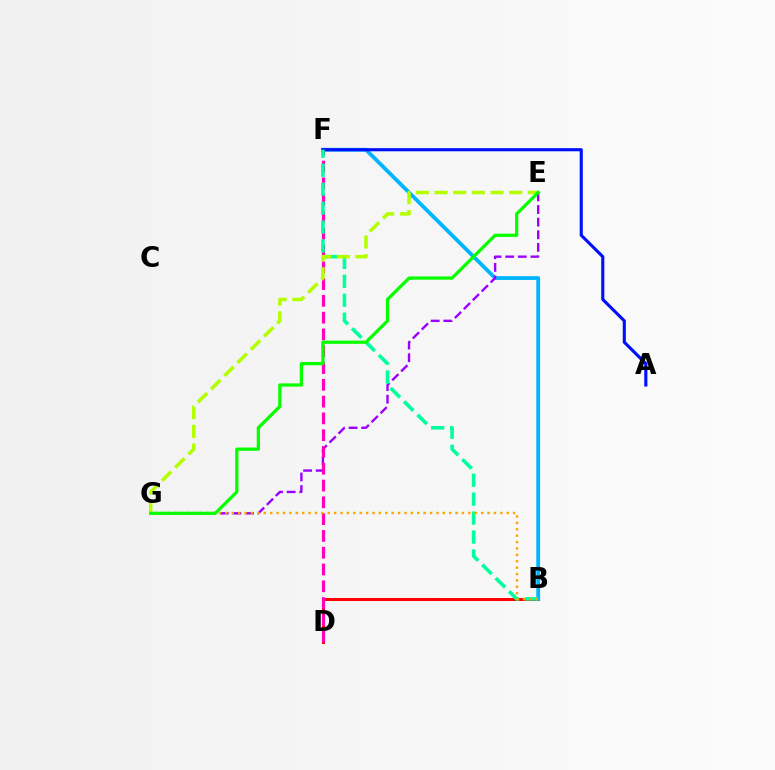{('B', 'D'): [{'color': '#ff0000', 'line_style': 'solid', 'thickness': 2.17}], ('B', 'F'): [{'color': '#00b5ff', 'line_style': 'solid', 'thickness': 2.73}, {'color': '#00ff9d', 'line_style': 'dashed', 'thickness': 2.57}], ('E', 'G'): [{'color': '#9b00ff', 'line_style': 'dashed', 'thickness': 1.71}, {'color': '#b3ff00', 'line_style': 'dashed', 'thickness': 2.54}, {'color': '#08ff00', 'line_style': 'solid', 'thickness': 2.34}], ('A', 'F'): [{'color': '#0010ff', 'line_style': 'solid', 'thickness': 2.25}], ('D', 'F'): [{'color': '#ff00bd', 'line_style': 'dashed', 'thickness': 2.28}], ('B', 'G'): [{'color': '#ffa500', 'line_style': 'dotted', 'thickness': 1.74}]}